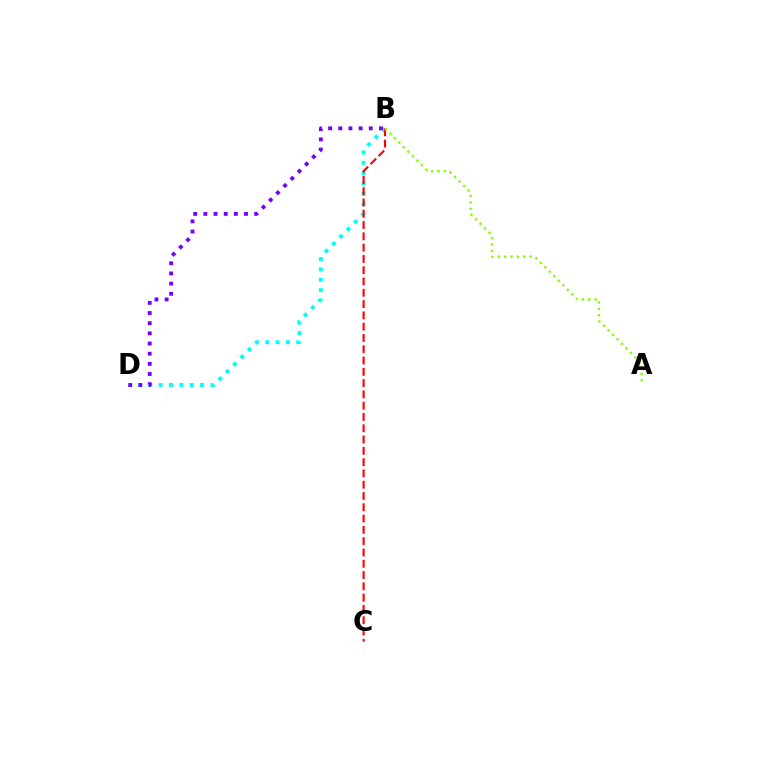{('B', 'D'): [{'color': '#00fff6', 'line_style': 'dotted', 'thickness': 2.81}, {'color': '#7200ff', 'line_style': 'dotted', 'thickness': 2.76}], ('B', 'C'): [{'color': '#ff0000', 'line_style': 'dashed', 'thickness': 1.53}], ('A', 'B'): [{'color': '#84ff00', 'line_style': 'dotted', 'thickness': 1.73}]}